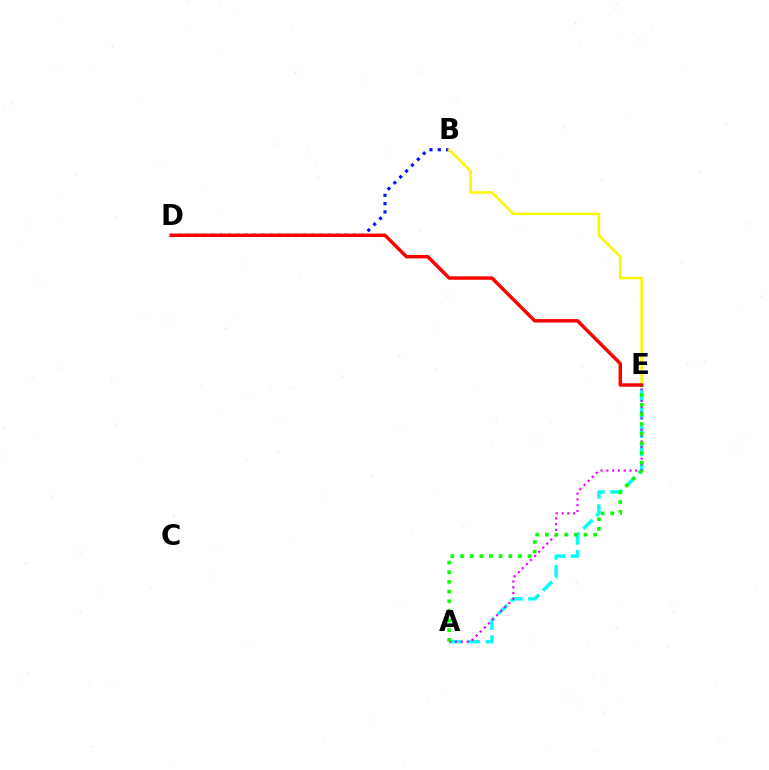{('A', 'E'): [{'color': '#00fff6', 'line_style': 'dashed', 'thickness': 2.47}, {'color': '#ee00ff', 'line_style': 'dotted', 'thickness': 1.57}, {'color': '#08ff00', 'line_style': 'dotted', 'thickness': 2.62}], ('B', 'D'): [{'color': '#0010ff', 'line_style': 'dotted', 'thickness': 2.26}], ('B', 'E'): [{'color': '#fcf500', 'line_style': 'solid', 'thickness': 1.85}], ('D', 'E'): [{'color': '#ff0000', 'line_style': 'solid', 'thickness': 2.49}]}